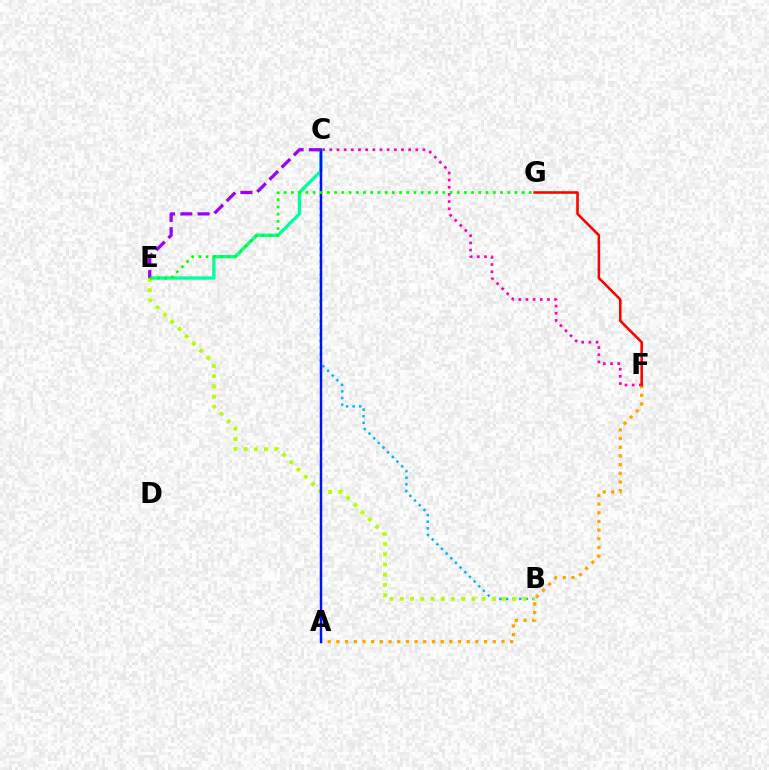{('C', 'F'): [{'color': '#ff00bd', 'line_style': 'dotted', 'thickness': 1.95}], ('A', 'F'): [{'color': '#ffa500', 'line_style': 'dotted', 'thickness': 2.36}], ('C', 'E'): [{'color': '#00ff9d', 'line_style': 'solid', 'thickness': 2.38}, {'color': '#9b00ff', 'line_style': 'dashed', 'thickness': 2.34}], ('B', 'C'): [{'color': '#00b5ff', 'line_style': 'dotted', 'thickness': 1.79}], ('F', 'G'): [{'color': '#ff0000', 'line_style': 'solid', 'thickness': 1.85}], ('B', 'E'): [{'color': '#b3ff00', 'line_style': 'dotted', 'thickness': 2.78}], ('A', 'C'): [{'color': '#0010ff', 'line_style': 'solid', 'thickness': 1.77}], ('E', 'G'): [{'color': '#08ff00', 'line_style': 'dotted', 'thickness': 1.96}]}